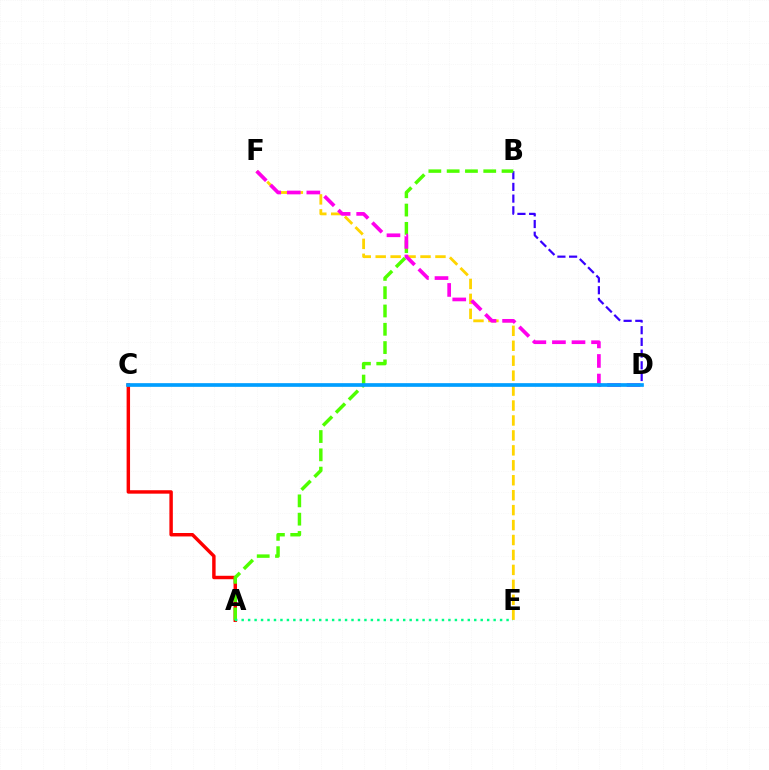{('A', 'C'): [{'color': '#ff0000', 'line_style': 'solid', 'thickness': 2.48}], ('E', 'F'): [{'color': '#ffd500', 'line_style': 'dashed', 'thickness': 2.03}], ('B', 'D'): [{'color': '#3700ff', 'line_style': 'dashed', 'thickness': 1.59}], ('A', 'B'): [{'color': '#4fff00', 'line_style': 'dashed', 'thickness': 2.49}], ('D', 'F'): [{'color': '#ff00ed', 'line_style': 'dashed', 'thickness': 2.66}], ('A', 'E'): [{'color': '#00ff86', 'line_style': 'dotted', 'thickness': 1.76}], ('C', 'D'): [{'color': '#009eff', 'line_style': 'solid', 'thickness': 2.65}]}